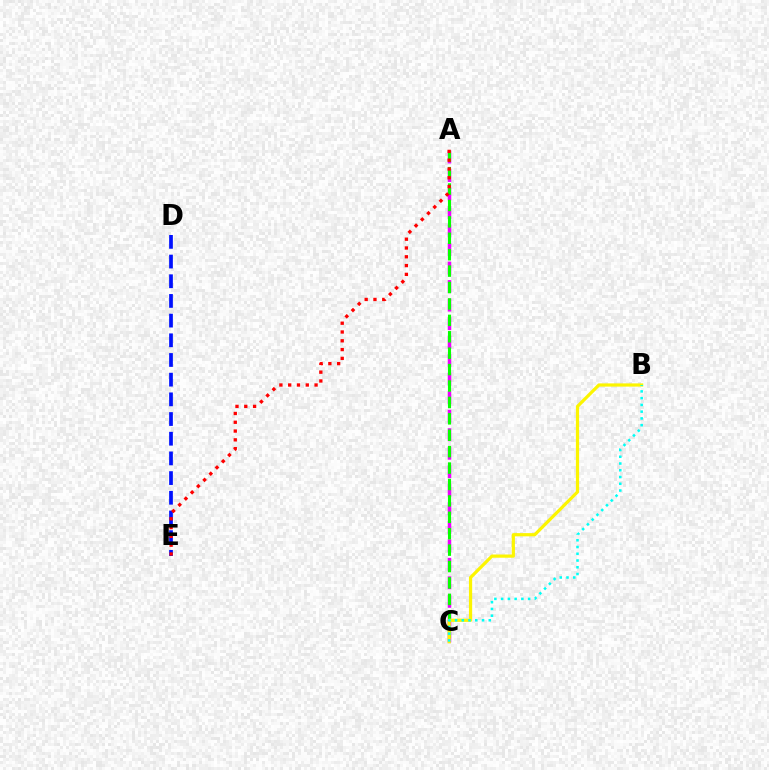{('A', 'C'): [{'color': '#ee00ff', 'line_style': 'dashed', 'thickness': 2.52}, {'color': '#08ff00', 'line_style': 'dashed', 'thickness': 2.23}], ('B', 'C'): [{'color': '#fcf500', 'line_style': 'solid', 'thickness': 2.31}, {'color': '#00fff6', 'line_style': 'dotted', 'thickness': 1.83}], ('D', 'E'): [{'color': '#0010ff', 'line_style': 'dashed', 'thickness': 2.67}], ('A', 'E'): [{'color': '#ff0000', 'line_style': 'dotted', 'thickness': 2.39}]}